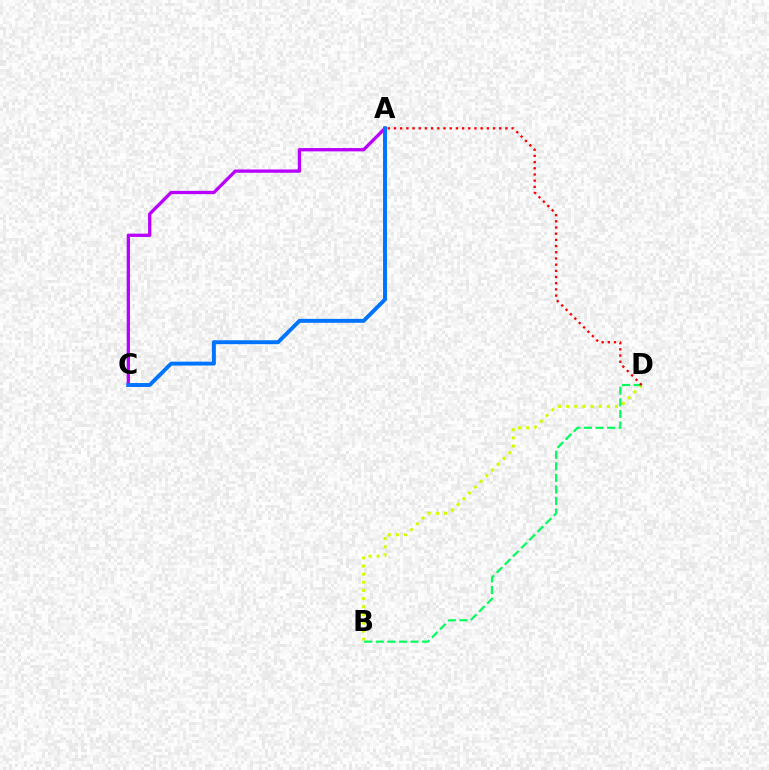{('A', 'C'): [{'color': '#b900ff', 'line_style': 'solid', 'thickness': 2.37}, {'color': '#0074ff', 'line_style': 'solid', 'thickness': 2.82}], ('B', 'D'): [{'color': '#d1ff00', 'line_style': 'dotted', 'thickness': 2.21}, {'color': '#00ff5c', 'line_style': 'dashed', 'thickness': 1.57}], ('A', 'D'): [{'color': '#ff0000', 'line_style': 'dotted', 'thickness': 1.68}]}